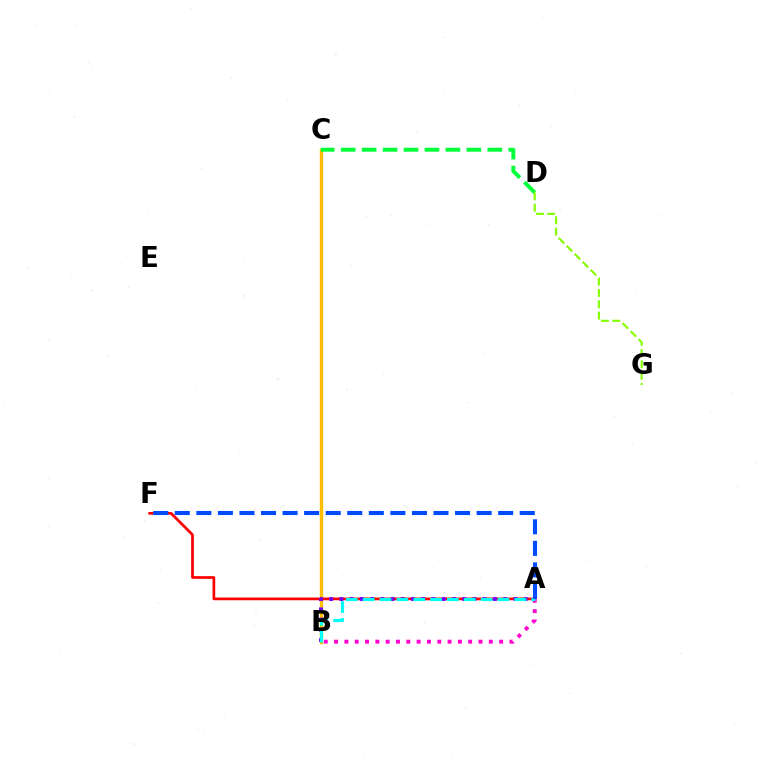{('B', 'C'): [{'color': '#ffbd00', 'line_style': 'solid', 'thickness': 2.44}], ('A', 'F'): [{'color': '#ff0000', 'line_style': 'solid', 'thickness': 1.95}, {'color': '#004bff', 'line_style': 'dashed', 'thickness': 2.93}], ('A', 'B'): [{'color': '#7200ff', 'line_style': 'dotted', 'thickness': 2.78}, {'color': '#ff00cf', 'line_style': 'dotted', 'thickness': 2.8}, {'color': '#00fff6', 'line_style': 'dashed', 'thickness': 2.29}], ('C', 'D'): [{'color': '#00ff39', 'line_style': 'dashed', 'thickness': 2.85}], ('D', 'G'): [{'color': '#84ff00', 'line_style': 'dashed', 'thickness': 1.54}]}